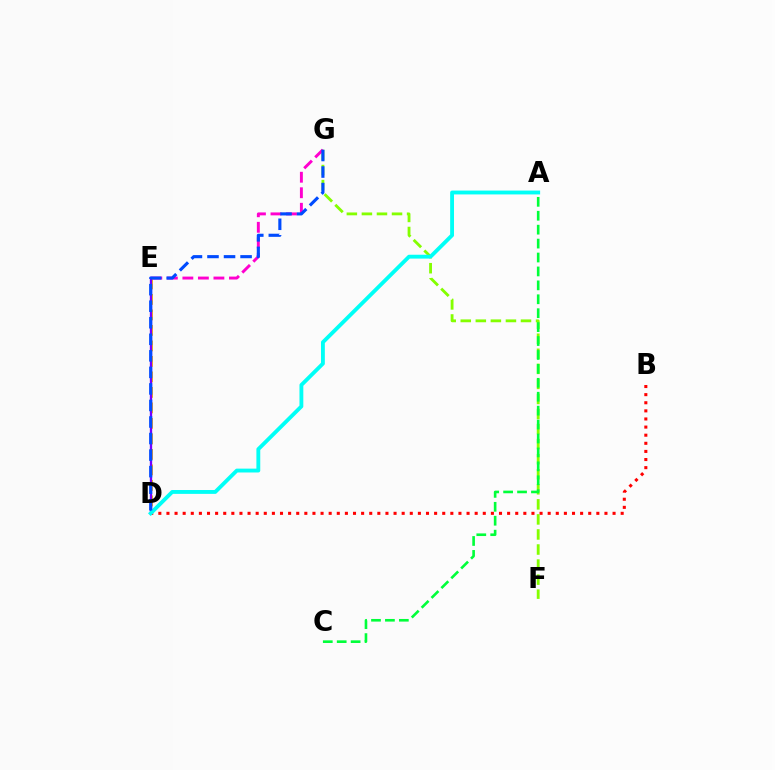{('B', 'D'): [{'color': '#ff0000', 'line_style': 'dotted', 'thickness': 2.2}], ('F', 'G'): [{'color': '#84ff00', 'line_style': 'dashed', 'thickness': 2.05}], ('A', 'C'): [{'color': '#00ff39', 'line_style': 'dashed', 'thickness': 1.89}], ('E', 'G'): [{'color': '#ff00cf', 'line_style': 'dashed', 'thickness': 2.11}], ('D', 'E'): [{'color': '#ffbd00', 'line_style': 'dashed', 'thickness': 2.11}, {'color': '#7200ff', 'line_style': 'solid', 'thickness': 1.67}], ('A', 'D'): [{'color': '#00fff6', 'line_style': 'solid', 'thickness': 2.77}], ('D', 'G'): [{'color': '#004bff', 'line_style': 'dashed', 'thickness': 2.25}]}